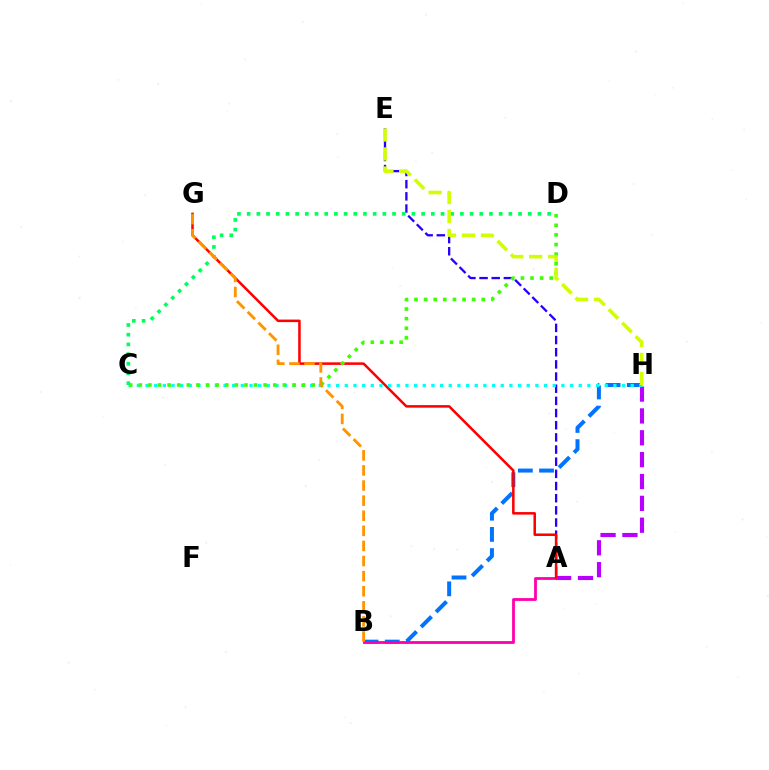{('A', 'E'): [{'color': '#2500ff', 'line_style': 'dashed', 'thickness': 1.65}], ('B', 'H'): [{'color': '#0074ff', 'line_style': 'dashed', 'thickness': 2.88}], ('A', 'H'): [{'color': '#b900ff', 'line_style': 'dashed', 'thickness': 2.97}], ('A', 'B'): [{'color': '#ff00ac', 'line_style': 'solid', 'thickness': 2.02}], ('A', 'G'): [{'color': '#ff0000', 'line_style': 'solid', 'thickness': 1.82}], ('C', 'H'): [{'color': '#00fff6', 'line_style': 'dotted', 'thickness': 2.35}], ('C', 'D'): [{'color': '#3dff00', 'line_style': 'dotted', 'thickness': 2.61}, {'color': '#00ff5c', 'line_style': 'dotted', 'thickness': 2.63}], ('E', 'H'): [{'color': '#d1ff00', 'line_style': 'dashed', 'thickness': 2.58}], ('B', 'G'): [{'color': '#ff9400', 'line_style': 'dashed', 'thickness': 2.05}]}